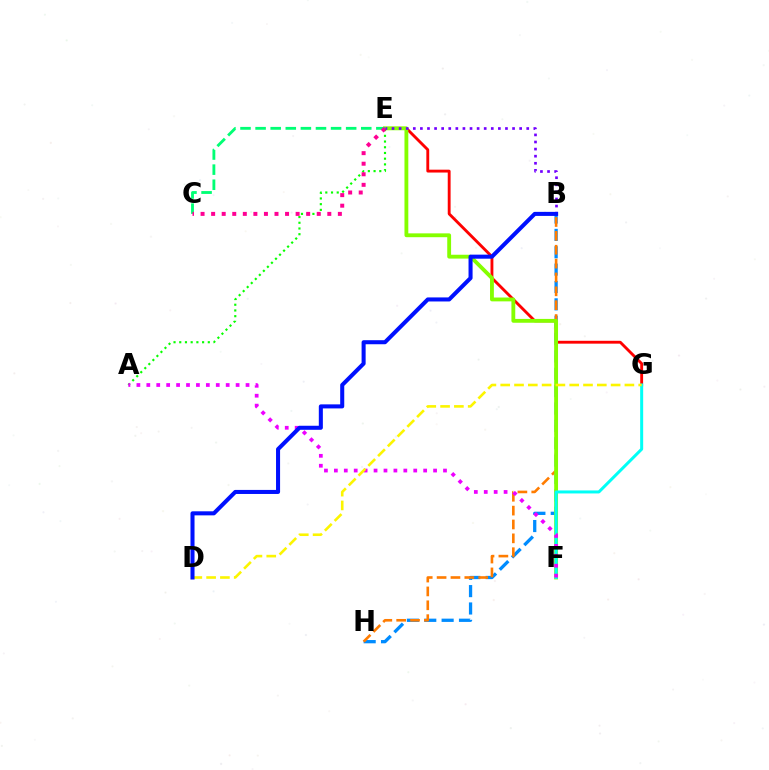{('E', 'G'): [{'color': '#ff0000', 'line_style': 'solid', 'thickness': 2.06}], ('B', 'H'): [{'color': '#008cff', 'line_style': 'dashed', 'thickness': 2.36}, {'color': '#ff7c00', 'line_style': 'dashed', 'thickness': 1.88}], ('A', 'E'): [{'color': '#08ff00', 'line_style': 'dotted', 'thickness': 1.55}], ('E', 'F'): [{'color': '#84ff00', 'line_style': 'solid', 'thickness': 2.76}], ('C', 'E'): [{'color': '#00ff74', 'line_style': 'dashed', 'thickness': 2.05}, {'color': '#ff0094', 'line_style': 'dotted', 'thickness': 2.87}], ('F', 'G'): [{'color': '#00fff6', 'line_style': 'solid', 'thickness': 2.16}], ('A', 'F'): [{'color': '#ee00ff', 'line_style': 'dotted', 'thickness': 2.7}], ('D', 'G'): [{'color': '#fcf500', 'line_style': 'dashed', 'thickness': 1.87}], ('B', 'E'): [{'color': '#7200ff', 'line_style': 'dotted', 'thickness': 1.93}], ('B', 'D'): [{'color': '#0010ff', 'line_style': 'solid', 'thickness': 2.91}]}